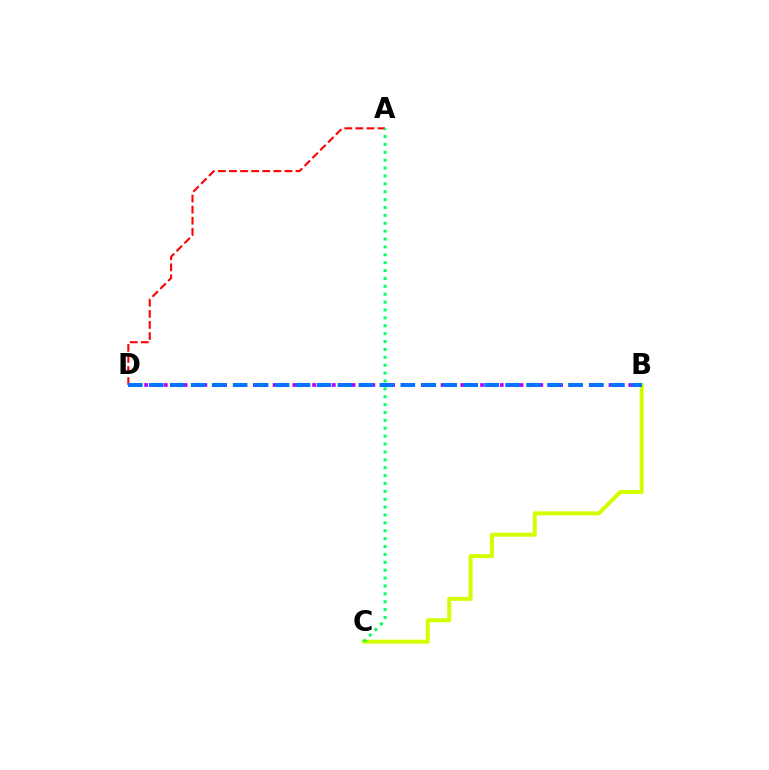{('A', 'D'): [{'color': '#ff0000', 'line_style': 'dashed', 'thickness': 1.51}], ('B', 'C'): [{'color': '#d1ff00', 'line_style': 'solid', 'thickness': 2.87}], ('A', 'C'): [{'color': '#00ff5c', 'line_style': 'dotted', 'thickness': 2.14}], ('B', 'D'): [{'color': '#b900ff', 'line_style': 'dotted', 'thickness': 2.68}, {'color': '#0074ff', 'line_style': 'dashed', 'thickness': 2.85}]}